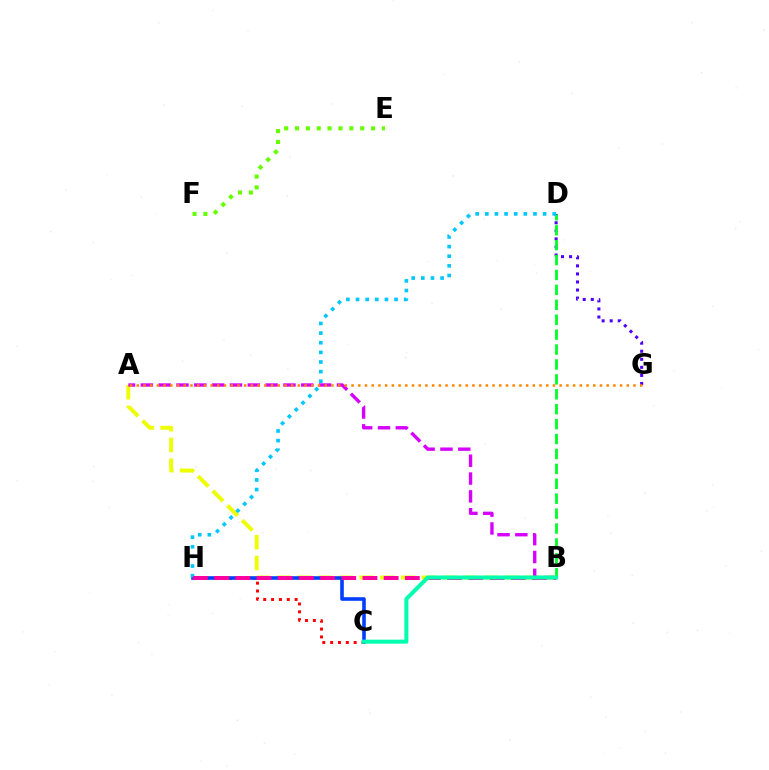{('A', 'B'): [{'color': '#eeff00', 'line_style': 'dashed', 'thickness': 2.82}, {'color': '#d600ff', 'line_style': 'dashed', 'thickness': 2.42}], ('C', 'H'): [{'color': '#ff0000', 'line_style': 'dotted', 'thickness': 2.13}, {'color': '#003fff', 'line_style': 'solid', 'thickness': 2.59}], ('D', 'G'): [{'color': '#4f00ff', 'line_style': 'dotted', 'thickness': 2.19}], ('B', 'D'): [{'color': '#00ff27', 'line_style': 'dashed', 'thickness': 2.03}], ('E', 'F'): [{'color': '#66ff00', 'line_style': 'dotted', 'thickness': 2.95}], ('D', 'H'): [{'color': '#00c7ff', 'line_style': 'dotted', 'thickness': 2.62}], ('B', 'H'): [{'color': '#ff00a0', 'line_style': 'dashed', 'thickness': 2.88}], ('A', 'G'): [{'color': '#ff8800', 'line_style': 'dotted', 'thickness': 1.82}], ('B', 'C'): [{'color': '#00ffaf', 'line_style': 'solid', 'thickness': 2.89}]}